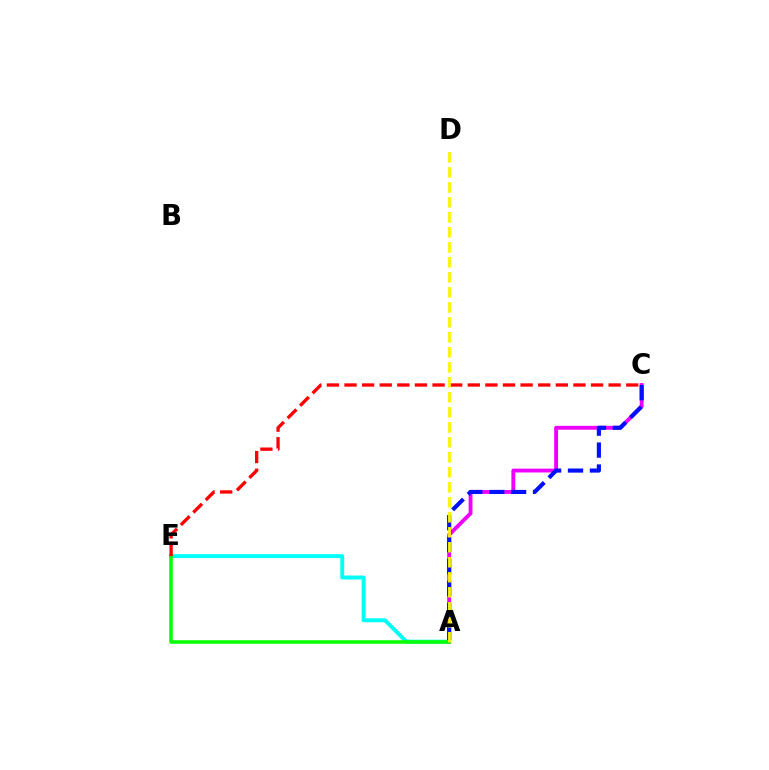{('A', 'E'): [{'color': '#00fff6', 'line_style': 'solid', 'thickness': 2.82}, {'color': '#08ff00', 'line_style': 'solid', 'thickness': 2.54}], ('A', 'C'): [{'color': '#ee00ff', 'line_style': 'solid', 'thickness': 2.78}, {'color': '#0010ff', 'line_style': 'dashed', 'thickness': 2.98}], ('C', 'E'): [{'color': '#ff0000', 'line_style': 'dashed', 'thickness': 2.39}], ('A', 'D'): [{'color': '#fcf500', 'line_style': 'dashed', 'thickness': 2.04}]}